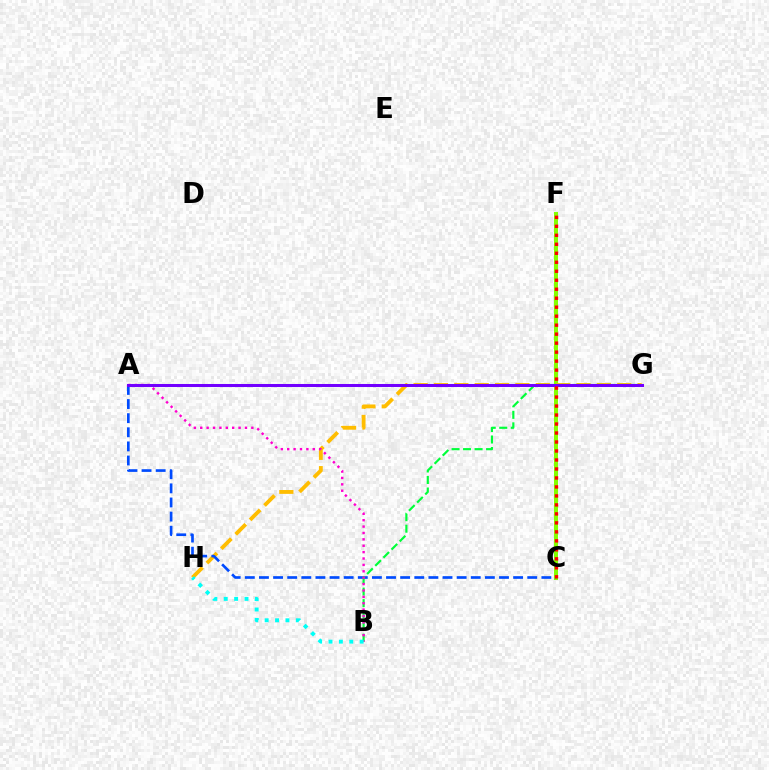{('C', 'F'): [{'color': '#84ff00', 'line_style': 'solid', 'thickness': 2.88}, {'color': '#ff0000', 'line_style': 'dotted', 'thickness': 2.44}], ('G', 'H'): [{'color': '#ffbd00', 'line_style': 'dashed', 'thickness': 2.77}], ('A', 'C'): [{'color': '#004bff', 'line_style': 'dashed', 'thickness': 1.92}], ('B', 'G'): [{'color': '#00ff39', 'line_style': 'dashed', 'thickness': 1.56}], ('A', 'B'): [{'color': '#ff00cf', 'line_style': 'dotted', 'thickness': 1.74}], ('A', 'G'): [{'color': '#7200ff', 'line_style': 'solid', 'thickness': 2.18}], ('B', 'H'): [{'color': '#00fff6', 'line_style': 'dotted', 'thickness': 2.82}]}